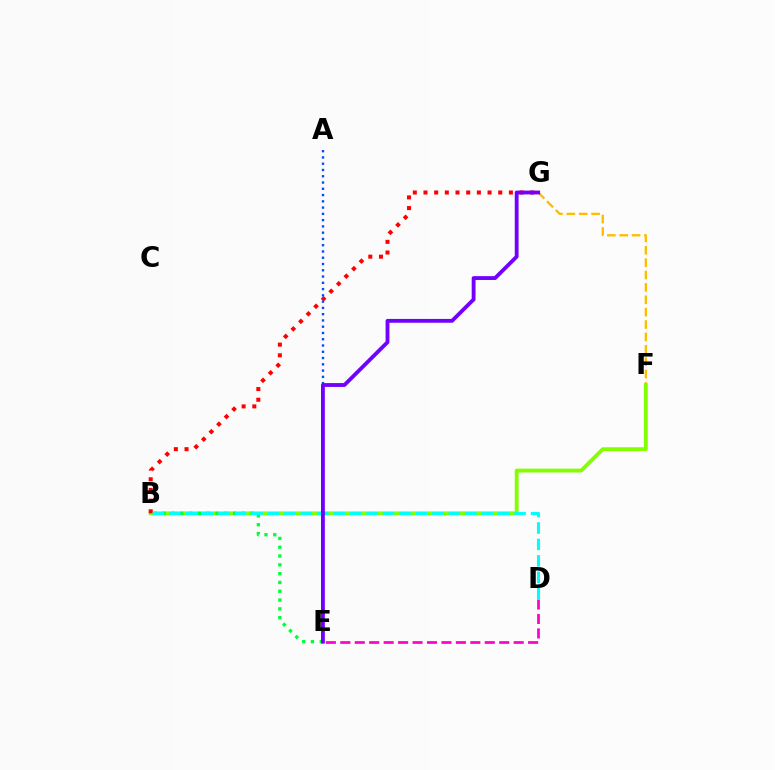{('F', 'G'): [{'color': '#ffbd00', 'line_style': 'dashed', 'thickness': 1.68}], ('B', 'F'): [{'color': '#84ff00', 'line_style': 'solid', 'thickness': 2.77}], ('B', 'E'): [{'color': '#00ff39', 'line_style': 'dotted', 'thickness': 2.39}], ('B', 'G'): [{'color': '#ff0000', 'line_style': 'dotted', 'thickness': 2.9}], ('D', 'E'): [{'color': '#ff00cf', 'line_style': 'dashed', 'thickness': 1.96}], ('A', 'E'): [{'color': '#004bff', 'line_style': 'dotted', 'thickness': 1.7}], ('B', 'D'): [{'color': '#00fff6', 'line_style': 'dashed', 'thickness': 2.23}], ('E', 'G'): [{'color': '#7200ff', 'line_style': 'solid', 'thickness': 2.76}]}